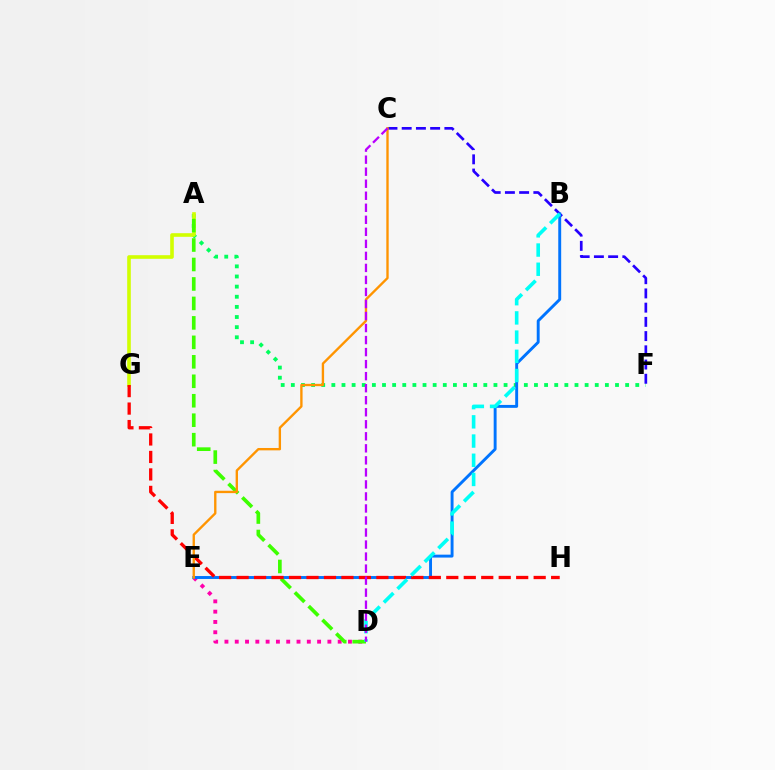{('D', 'E'): [{'color': '#ff00ac', 'line_style': 'dotted', 'thickness': 2.8}], ('A', 'F'): [{'color': '#00ff5c', 'line_style': 'dotted', 'thickness': 2.75}], ('A', 'G'): [{'color': '#d1ff00', 'line_style': 'solid', 'thickness': 2.61}], ('C', 'F'): [{'color': '#2500ff', 'line_style': 'dashed', 'thickness': 1.93}], ('B', 'E'): [{'color': '#0074ff', 'line_style': 'solid', 'thickness': 2.1}], ('A', 'D'): [{'color': '#3dff00', 'line_style': 'dashed', 'thickness': 2.64}], ('G', 'H'): [{'color': '#ff0000', 'line_style': 'dashed', 'thickness': 2.37}], ('C', 'E'): [{'color': '#ff9400', 'line_style': 'solid', 'thickness': 1.7}], ('B', 'D'): [{'color': '#00fff6', 'line_style': 'dashed', 'thickness': 2.61}], ('C', 'D'): [{'color': '#b900ff', 'line_style': 'dashed', 'thickness': 1.63}]}